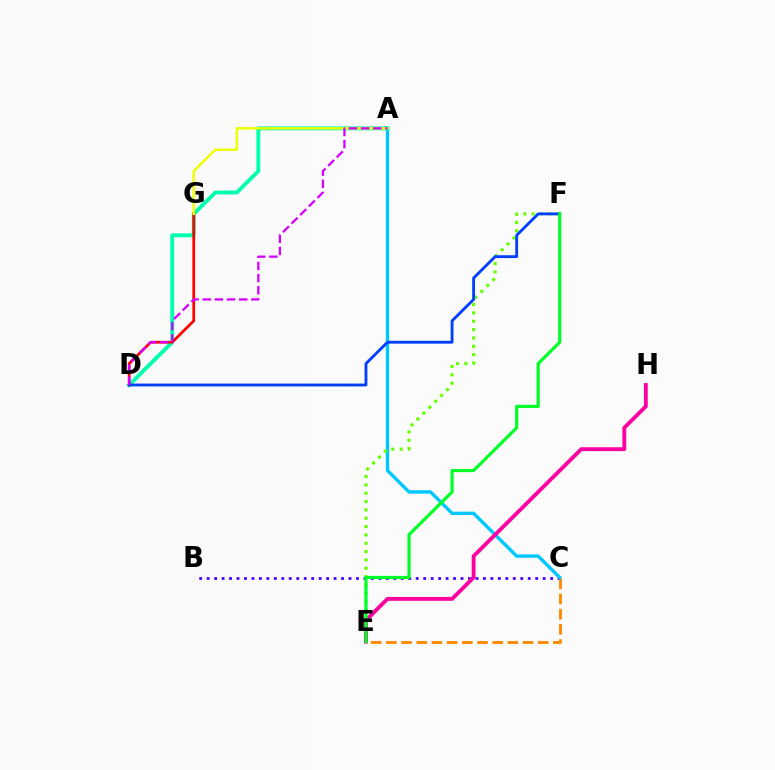{('B', 'C'): [{'color': '#4f00ff', 'line_style': 'dotted', 'thickness': 2.03}], ('C', 'E'): [{'color': '#ff8800', 'line_style': 'dashed', 'thickness': 2.06}], ('A', 'C'): [{'color': '#00c7ff', 'line_style': 'solid', 'thickness': 2.43}], ('E', 'F'): [{'color': '#66ff00', 'line_style': 'dotted', 'thickness': 2.27}, {'color': '#00ff27', 'line_style': 'solid', 'thickness': 2.28}], ('E', 'H'): [{'color': '#ff00a0', 'line_style': 'solid', 'thickness': 2.77}], ('A', 'D'): [{'color': '#00ffaf', 'line_style': 'solid', 'thickness': 2.8}, {'color': '#d600ff', 'line_style': 'dashed', 'thickness': 1.65}], ('D', 'G'): [{'color': '#ff0000', 'line_style': 'solid', 'thickness': 1.98}], ('A', 'G'): [{'color': '#eeff00', 'line_style': 'solid', 'thickness': 1.75}], ('D', 'F'): [{'color': '#003fff', 'line_style': 'solid', 'thickness': 2.06}]}